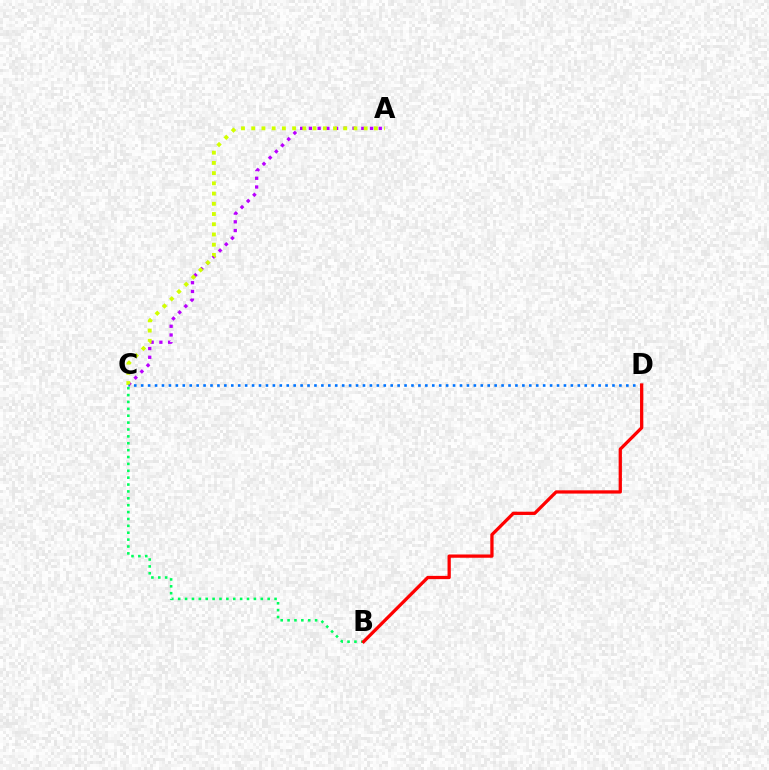{('B', 'C'): [{'color': '#00ff5c', 'line_style': 'dotted', 'thickness': 1.87}], ('A', 'C'): [{'color': '#b900ff', 'line_style': 'dotted', 'thickness': 2.37}, {'color': '#d1ff00', 'line_style': 'dotted', 'thickness': 2.78}], ('C', 'D'): [{'color': '#0074ff', 'line_style': 'dotted', 'thickness': 1.88}], ('B', 'D'): [{'color': '#ff0000', 'line_style': 'solid', 'thickness': 2.35}]}